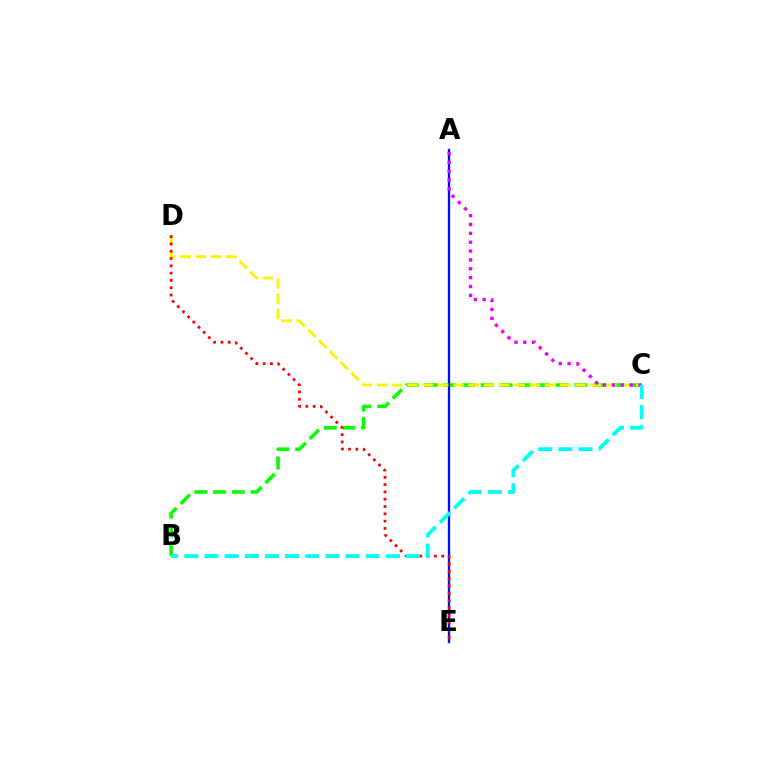{('B', 'C'): [{'color': '#08ff00', 'line_style': 'dashed', 'thickness': 2.54}, {'color': '#00fff6', 'line_style': 'dashed', 'thickness': 2.74}], ('A', 'E'): [{'color': '#0010ff', 'line_style': 'solid', 'thickness': 1.68}], ('C', 'D'): [{'color': '#fcf500', 'line_style': 'dashed', 'thickness': 2.07}], ('A', 'C'): [{'color': '#ee00ff', 'line_style': 'dotted', 'thickness': 2.41}], ('D', 'E'): [{'color': '#ff0000', 'line_style': 'dotted', 'thickness': 1.98}]}